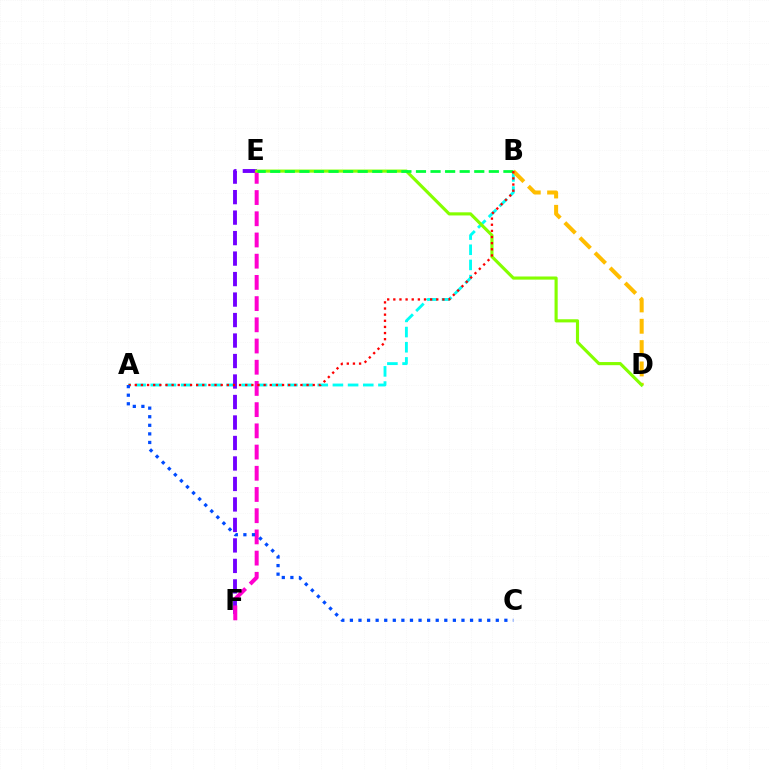{('A', 'B'): [{'color': '#00fff6', 'line_style': 'dashed', 'thickness': 2.06}, {'color': '#ff0000', 'line_style': 'dotted', 'thickness': 1.67}], ('E', 'F'): [{'color': '#7200ff', 'line_style': 'dashed', 'thickness': 2.78}, {'color': '#ff00cf', 'line_style': 'dashed', 'thickness': 2.88}], ('B', 'D'): [{'color': '#ffbd00', 'line_style': 'dashed', 'thickness': 2.9}], ('D', 'E'): [{'color': '#84ff00', 'line_style': 'solid', 'thickness': 2.26}], ('B', 'E'): [{'color': '#00ff39', 'line_style': 'dashed', 'thickness': 1.98}], ('A', 'C'): [{'color': '#004bff', 'line_style': 'dotted', 'thickness': 2.33}]}